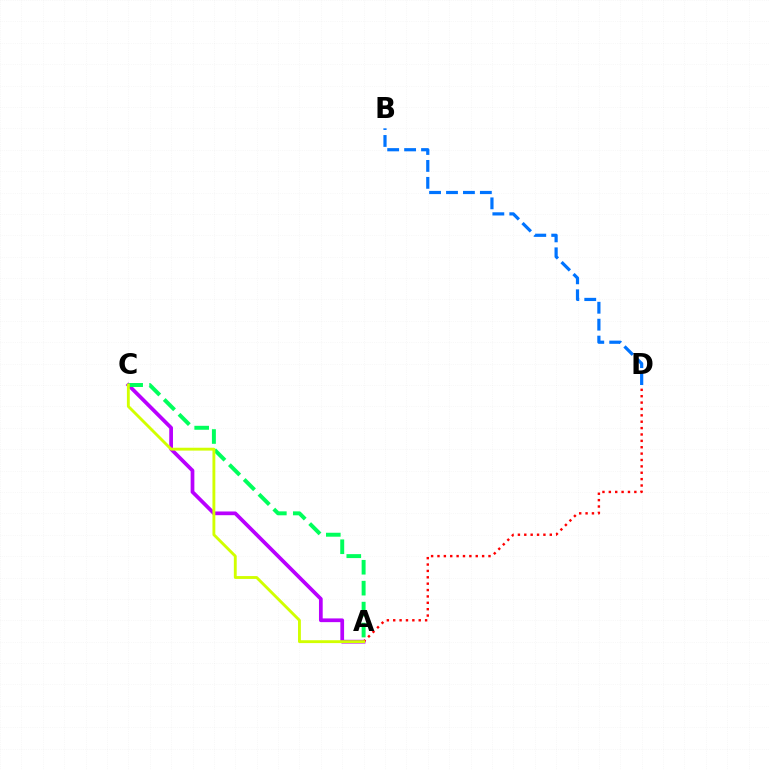{('B', 'D'): [{'color': '#0074ff', 'line_style': 'dashed', 'thickness': 2.3}], ('A', 'C'): [{'color': '#b900ff', 'line_style': 'solid', 'thickness': 2.68}, {'color': '#00ff5c', 'line_style': 'dashed', 'thickness': 2.84}, {'color': '#d1ff00', 'line_style': 'solid', 'thickness': 2.06}], ('A', 'D'): [{'color': '#ff0000', 'line_style': 'dotted', 'thickness': 1.73}]}